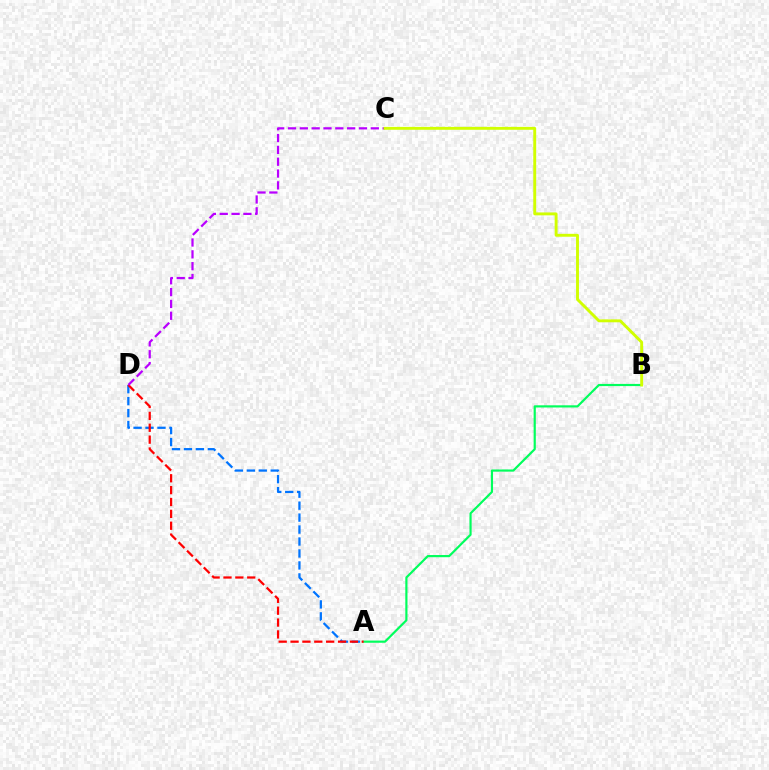{('A', 'D'): [{'color': '#0074ff', 'line_style': 'dashed', 'thickness': 1.62}, {'color': '#ff0000', 'line_style': 'dashed', 'thickness': 1.61}], ('A', 'B'): [{'color': '#00ff5c', 'line_style': 'solid', 'thickness': 1.57}], ('C', 'D'): [{'color': '#b900ff', 'line_style': 'dashed', 'thickness': 1.61}], ('B', 'C'): [{'color': '#d1ff00', 'line_style': 'solid', 'thickness': 2.09}]}